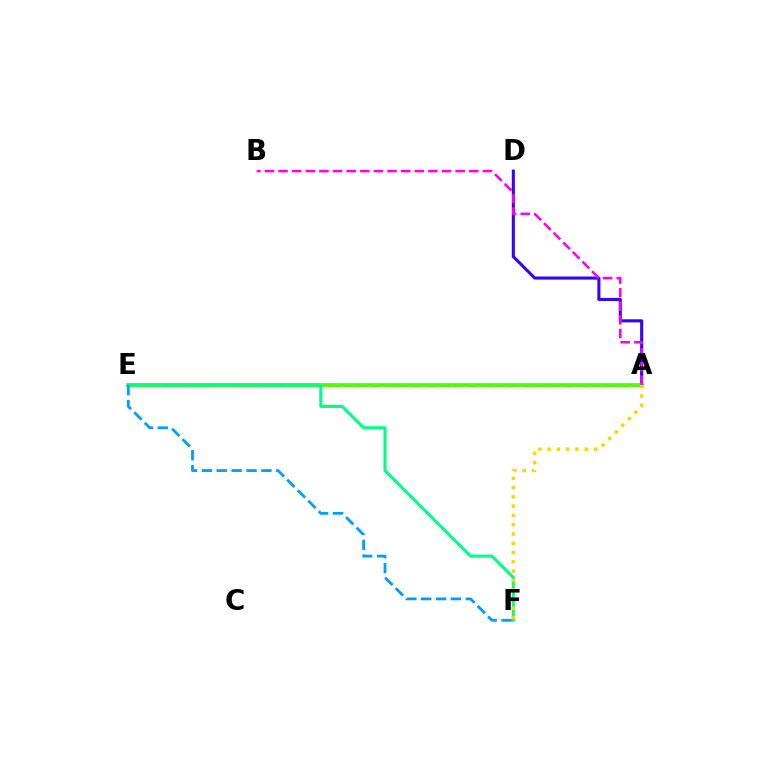{('A', 'D'): [{'color': '#3700ff', 'line_style': 'solid', 'thickness': 2.22}], ('A', 'E'): [{'color': '#ff0000', 'line_style': 'dashed', 'thickness': 1.87}, {'color': '#4fff00', 'line_style': 'solid', 'thickness': 2.73}], ('E', 'F'): [{'color': '#00ff86', 'line_style': 'solid', 'thickness': 2.23}, {'color': '#009eff', 'line_style': 'dashed', 'thickness': 2.02}], ('A', 'F'): [{'color': '#ffd500', 'line_style': 'dotted', 'thickness': 2.52}], ('A', 'B'): [{'color': '#ff00ed', 'line_style': 'dashed', 'thickness': 1.85}]}